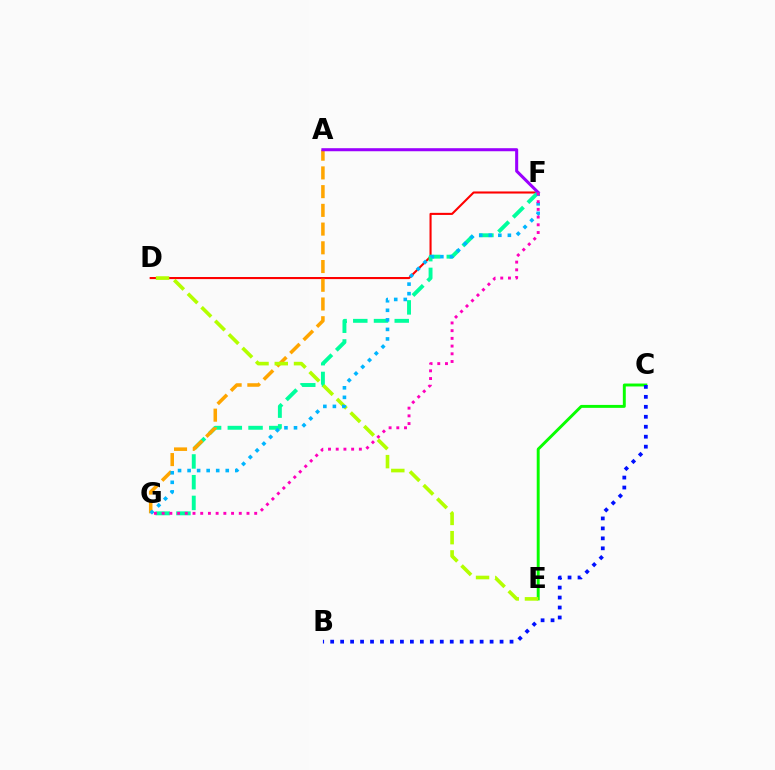{('D', 'F'): [{'color': '#ff0000', 'line_style': 'solid', 'thickness': 1.51}], ('C', 'E'): [{'color': '#08ff00', 'line_style': 'solid', 'thickness': 2.11}], ('F', 'G'): [{'color': '#00ff9d', 'line_style': 'dashed', 'thickness': 2.82}, {'color': '#00b5ff', 'line_style': 'dotted', 'thickness': 2.59}, {'color': '#ff00bd', 'line_style': 'dotted', 'thickness': 2.1}], ('A', 'G'): [{'color': '#ffa500', 'line_style': 'dashed', 'thickness': 2.54}], ('D', 'E'): [{'color': '#b3ff00', 'line_style': 'dashed', 'thickness': 2.61}], ('B', 'C'): [{'color': '#0010ff', 'line_style': 'dotted', 'thickness': 2.71}], ('A', 'F'): [{'color': '#9b00ff', 'line_style': 'solid', 'thickness': 2.19}]}